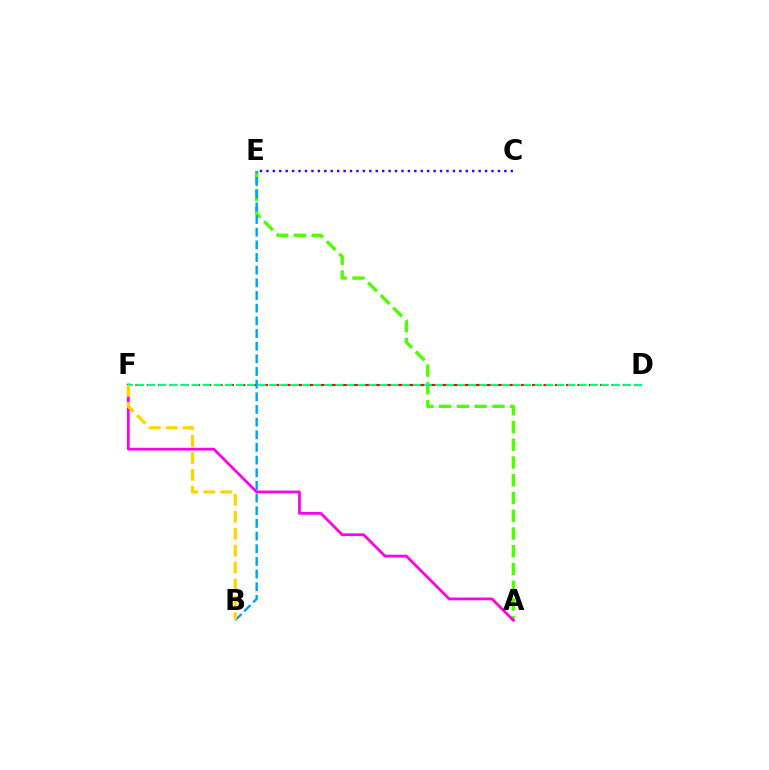{('A', 'E'): [{'color': '#4fff00', 'line_style': 'dashed', 'thickness': 2.41}], ('A', 'F'): [{'color': '#ff00ed', 'line_style': 'solid', 'thickness': 2.0}], ('D', 'F'): [{'color': '#ff0000', 'line_style': 'dashed', 'thickness': 1.54}, {'color': '#00ff86', 'line_style': 'dashed', 'thickness': 1.5}], ('B', 'E'): [{'color': '#009eff', 'line_style': 'dashed', 'thickness': 1.72}], ('B', 'F'): [{'color': '#ffd500', 'line_style': 'dashed', 'thickness': 2.3}], ('C', 'E'): [{'color': '#3700ff', 'line_style': 'dotted', 'thickness': 1.75}]}